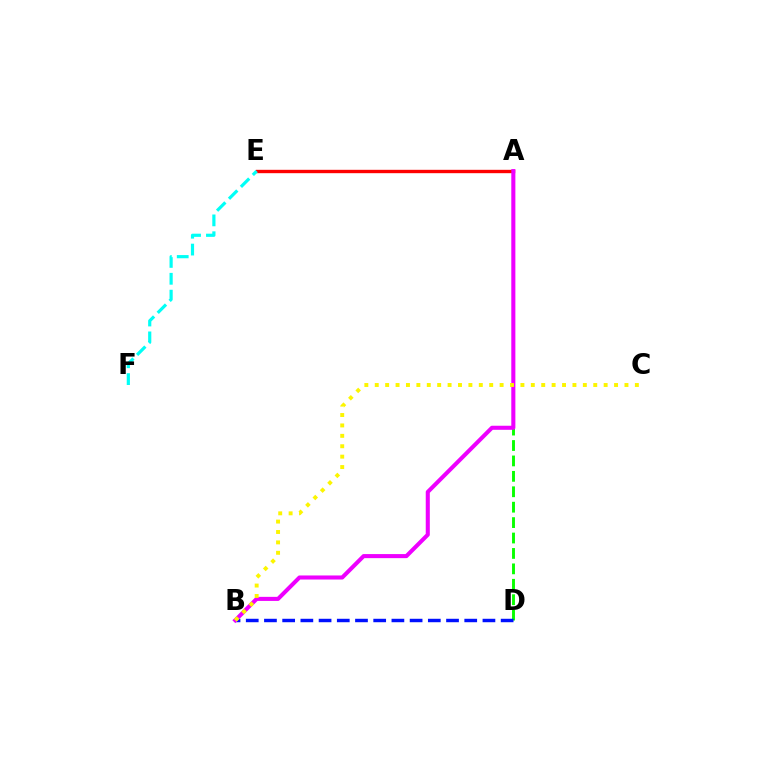{('A', 'D'): [{'color': '#08ff00', 'line_style': 'dashed', 'thickness': 2.09}], ('B', 'D'): [{'color': '#0010ff', 'line_style': 'dashed', 'thickness': 2.47}], ('A', 'E'): [{'color': '#ff0000', 'line_style': 'solid', 'thickness': 2.43}], ('E', 'F'): [{'color': '#00fff6', 'line_style': 'dashed', 'thickness': 2.29}], ('A', 'B'): [{'color': '#ee00ff', 'line_style': 'solid', 'thickness': 2.93}], ('B', 'C'): [{'color': '#fcf500', 'line_style': 'dotted', 'thickness': 2.83}]}